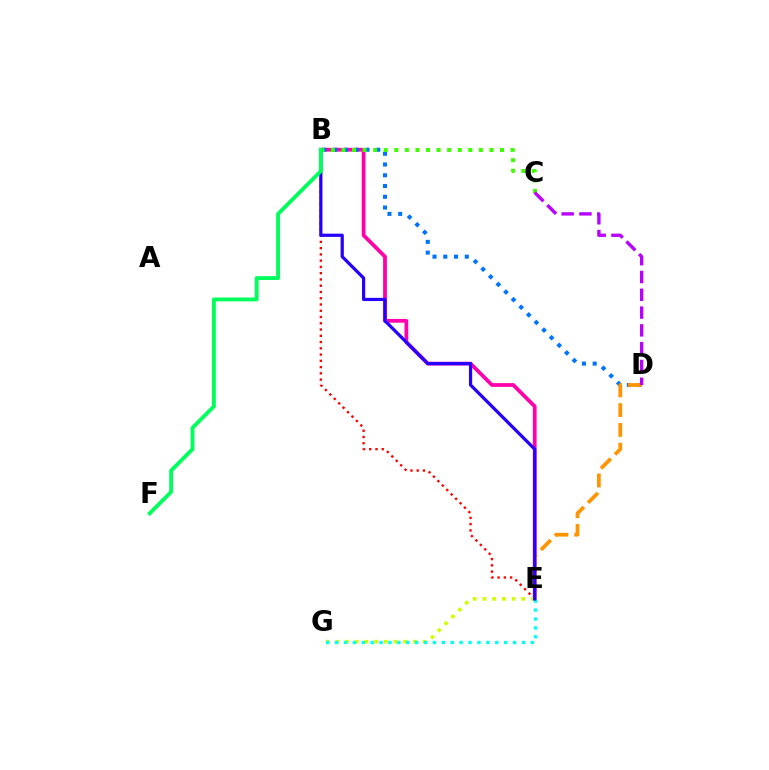{('B', 'E'): [{'color': '#ff00ac', 'line_style': 'solid', 'thickness': 2.71}, {'color': '#ff0000', 'line_style': 'dotted', 'thickness': 1.7}, {'color': '#2500ff', 'line_style': 'solid', 'thickness': 2.32}], ('B', 'D'): [{'color': '#0074ff', 'line_style': 'dotted', 'thickness': 2.92}], ('E', 'G'): [{'color': '#d1ff00', 'line_style': 'dotted', 'thickness': 2.63}, {'color': '#00fff6', 'line_style': 'dotted', 'thickness': 2.42}], ('B', 'C'): [{'color': '#3dff00', 'line_style': 'dotted', 'thickness': 2.87}], ('D', 'E'): [{'color': '#ff9400', 'line_style': 'dashed', 'thickness': 2.69}], ('C', 'D'): [{'color': '#b900ff', 'line_style': 'dashed', 'thickness': 2.42}], ('B', 'F'): [{'color': '#00ff5c', 'line_style': 'solid', 'thickness': 2.78}]}